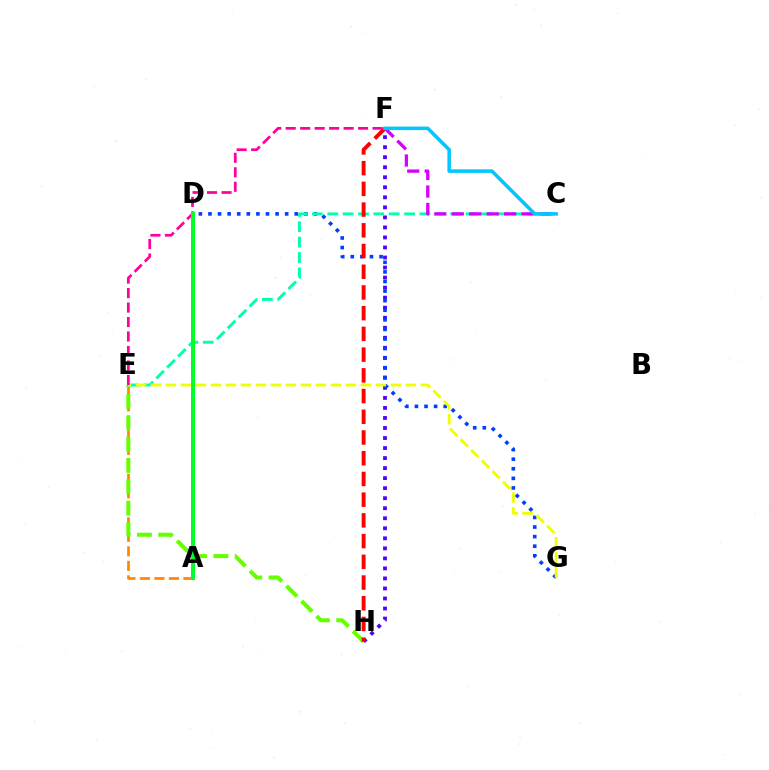{('F', 'H'): [{'color': '#4f00ff', 'line_style': 'dotted', 'thickness': 2.72}, {'color': '#ff0000', 'line_style': 'dashed', 'thickness': 2.81}], ('A', 'E'): [{'color': '#ff8800', 'line_style': 'dashed', 'thickness': 1.97}], ('E', 'H'): [{'color': '#66ff00', 'line_style': 'dashed', 'thickness': 2.9}], ('D', 'G'): [{'color': '#003fff', 'line_style': 'dotted', 'thickness': 2.6}], ('C', 'E'): [{'color': '#00ffaf', 'line_style': 'dashed', 'thickness': 2.09}], ('C', 'F'): [{'color': '#d600ff', 'line_style': 'dashed', 'thickness': 2.37}, {'color': '#00c7ff', 'line_style': 'solid', 'thickness': 2.55}], ('E', 'G'): [{'color': '#eeff00', 'line_style': 'dashed', 'thickness': 2.04}], ('E', 'F'): [{'color': '#ff00a0', 'line_style': 'dashed', 'thickness': 1.97}], ('A', 'D'): [{'color': '#00ff27', 'line_style': 'solid', 'thickness': 2.85}]}